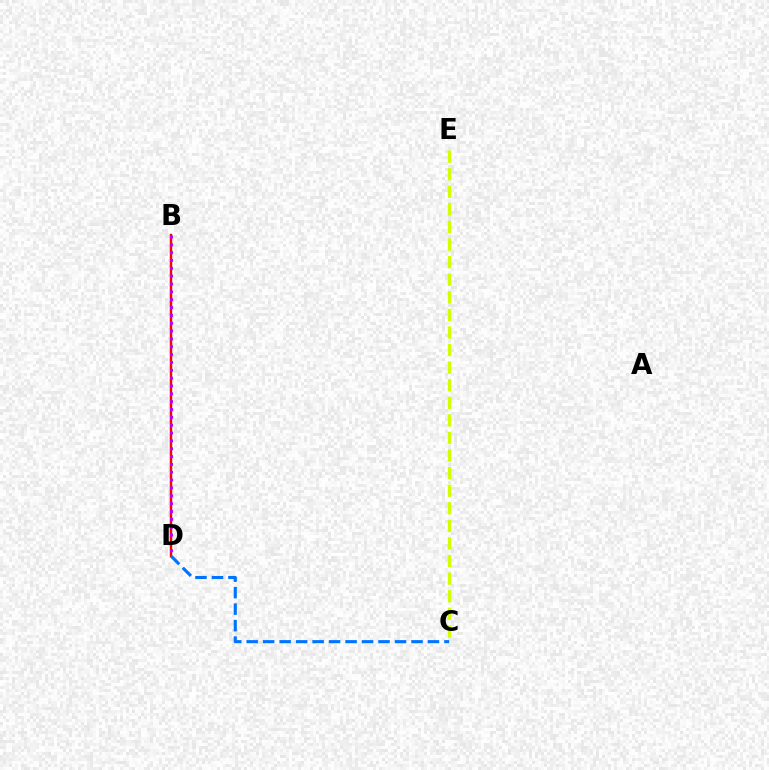{('B', 'D'): [{'color': '#00ff5c', 'line_style': 'solid', 'thickness': 1.61}, {'color': '#ff0000', 'line_style': 'solid', 'thickness': 1.7}, {'color': '#b900ff', 'line_style': 'dotted', 'thickness': 2.13}], ('C', 'E'): [{'color': '#d1ff00', 'line_style': 'dashed', 'thickness': 2.39}], ('C', 'D'): [{'color': '#0074ff', 'line_style': 'dashed', 'thickness': 2.24}]}